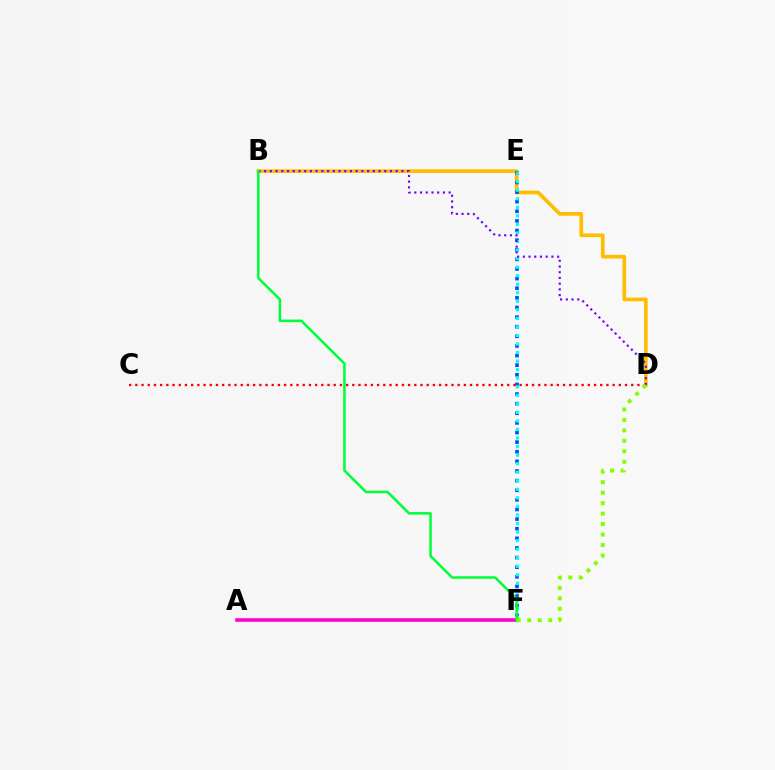{('B', 'D'): [{'color': '#ffbd00', 'line_style': 'solid', 'thickness': 2.66}, {'color': '#7200ff', 'line_style': 'dotted', 'thickness': 1.55}], ('E', 'F'): [{'color': '#004bff', 'line_style': 'dotted', 'thickness': 2.61}, {'color': '#00fff6', 'line_style': 'dotted', 'thickness': 2.32}], ('C', 'D'): [{'color': '#ff0000', 'line_style': 'dotted', 'thickness': 1.68}], ('A', 'F'): [{'color': '#ff00cf', 'line_style': 'solid', 'thickness': 2.58}], ('B', 'F'): [{'color': '#00ff39', 'line_style': 'solid', 'thickness': 1.82}], ('D', 'F'): [{'color': '#84ff00', 'line_style': 'dotted', 'thickness': 2.85}]}